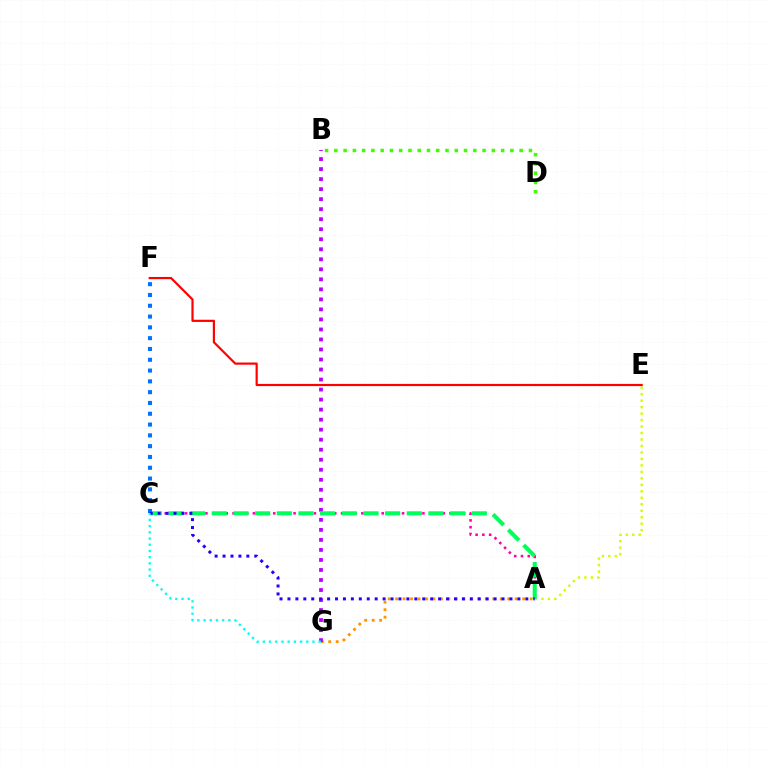{('A', 'E'): [{'color': '#d1ff00', 'line_style': 'dotted', 'thickness': 1.76}], ('A', 'G'): [{'color': '#ff9400', 'line_style': 'dotted', 'thickness': 2.03}], ('B', 'G'): [{'color': '#b900ff', 'line_style': 'dotted', 'thickness': 2.72}], ('A', 'C'): [{'color': '#ff00ac', 'line_style': 'dotted', 'thickness': 1.84}, {'color': '#00ff5c', 'line_style': 'dashed', 'thickness': 2.94}, {'color': '#2500ff', 'line_style': 'dotted', 'thickness': 2.15}], ('C', 'F'): [{'color': '#0074ff', 'line_style': 'dotted', 'thickness': 2.93}], ('B', 'D'): [{'color': '#3dff00', 'line_style': 'dotted', 'thickness': 2.52}], ('C', 'G'): [{'color': '#00fff6', 'line_style': 'dotted', 'thickness': 1.68}], ('E', 'F'): [{'color': '#ff0000', 'line_style': 'solid', 'thickness': 1.57}]}